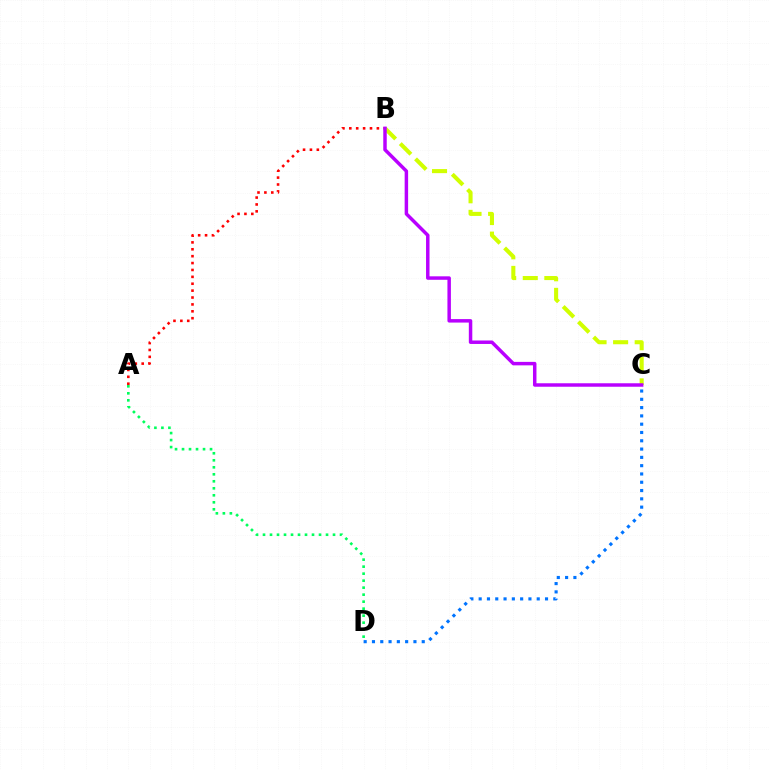{('A', 'B'): [{'color': '#ff0000', 'line_style': 'dotted', 'thickness': 1.87}], ('B', 'C'): [{'color': '#d1ff00', 'line_style': 'dashed', 'thickness': 2.93}, {'color': '#b900ff', 'line_style': 'solid', 'thickness': 2.5}], ('A', 'D'): [{'color': '#00ff5c', 'line_style': 'dotted', 'thickness': 1.9}], ('C', 'D'): [{'color': '#0074ff', 'line_style': 'dotted', 'thickness': 2.25}]}